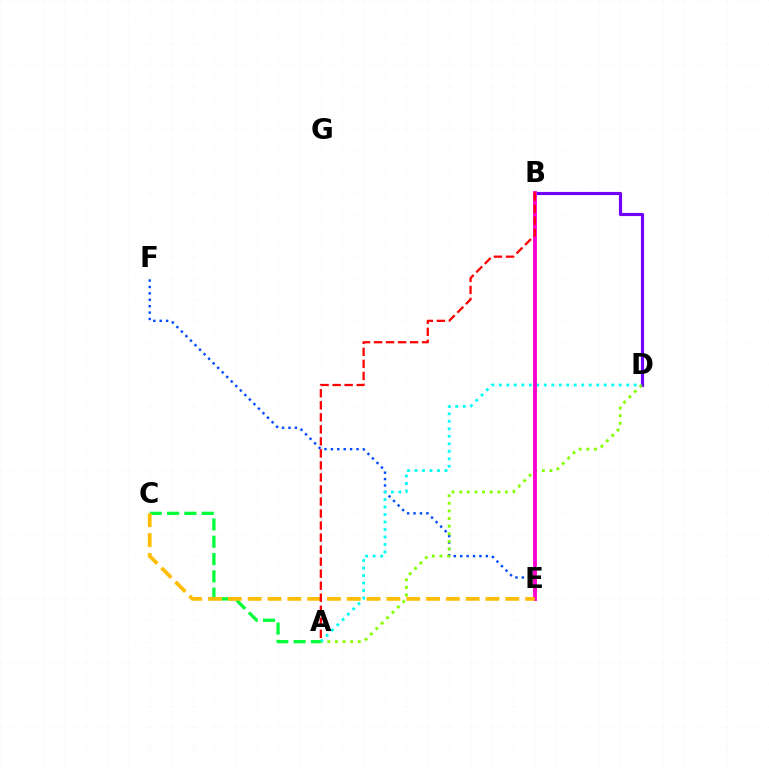{('B', 'D'): [{'color': '#7200ff', 'line_style': 'solid', 'thickness': 2.25}], ('E', 'F'): [{'color': '#004bff', 'line_style': 'dotted', 'thickness': 1.74}], ('A', 'D'): [{'color': '#84ff00', 'line_style': 'dotted', 'thickness': 2.07}, {'color': '#00fff6', 'line_style': 'dotted', 'thickness': 2.04}], ('B', 'E'): [{'color': '#ff00cf', 'line_style': 'solid', 'thickness': 2.78}], ('A', 'C'): [{'color': '#00ff39', 'line_style': 'dashed', 'thickness': 2.35}], ('C', 'E'): [{'color': '#ffbd00', 'line_style': 'dashed', 'thickness': 2.69}], ('A', 'B'): [{'color': '#ff0000', 'line_style': 'dashed', 'thickness': 1.63}]}